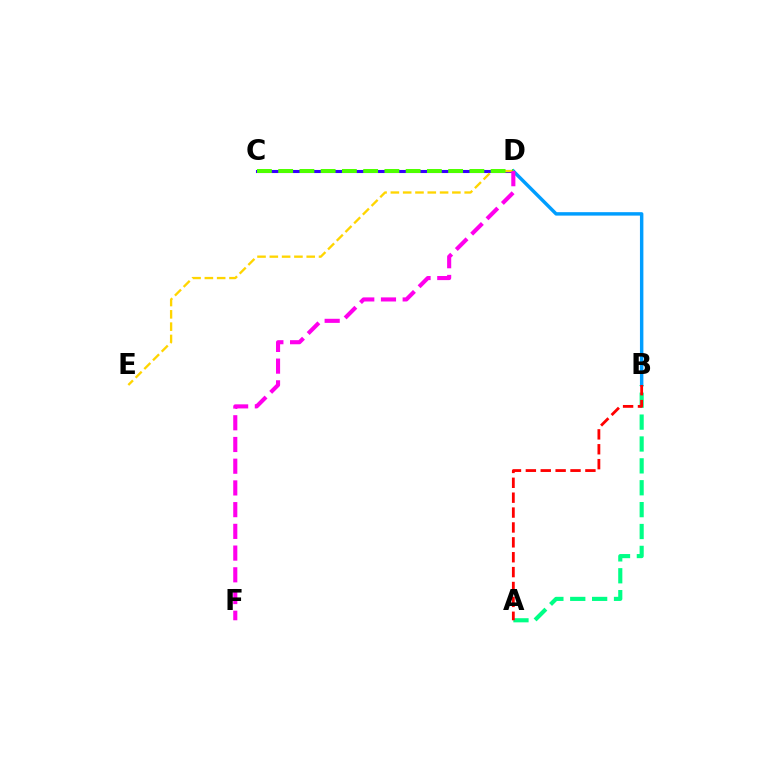{('A', 'B'): [{'color': '#00ff86', 'line_style': 'dashed', 'thickness': 2.97}, {'color': '#ff0000', 'line_style': 'dashed', 'thickness': 2.02}], ('C', 'D'): [{'color': '#3700ff', 'line_style': 'solid', 'thickness': 2.21}, {'color': '#4fff00', 'line_style': 'dashed', 'thickness': 2.89}], ('B', 'D'): [{'color': '#009eff', 'line_style': 'solid', 'thickness': 2.48}], ('D', 'E'): [{'color': '#ffd500', 'line_style': 'dashed', 'thickness': 1.67}], ('D', 'F'): [{'color': '#ff00ed', 'line_style': 'dashed', 'thickness': 2.95}]}